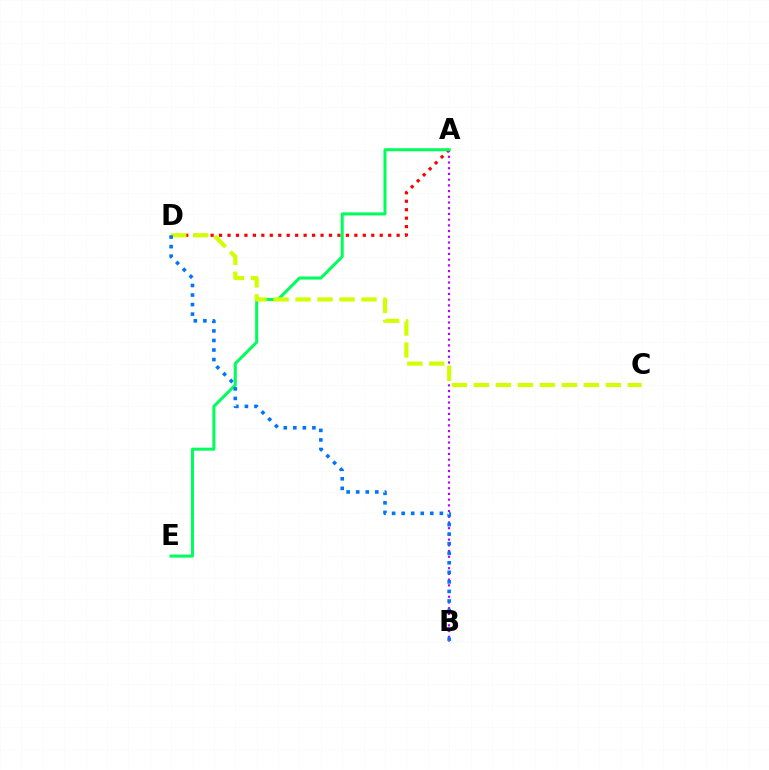{('A', 'D'): [{'color': '#ff0000', 'line_style': 'dotted', 'thickness': 2.3}], ('A', 'B'): [{'color': '#b900ff', 'line_style': 'dotted', 'thickness': 1.55}], ('A', 'E'): [{'color': '#00ff5c', 'line_style': 'solid', 'thickness': 2.18}], ('C', 'D'): [{'color': '#d1ff00', 'line_style': 'dashed', 'thickness': 2.99}], ('B', 'D'): [{'color': '#0074ff', 'line_style': 'dotted', 'thickness': 2.59}]}